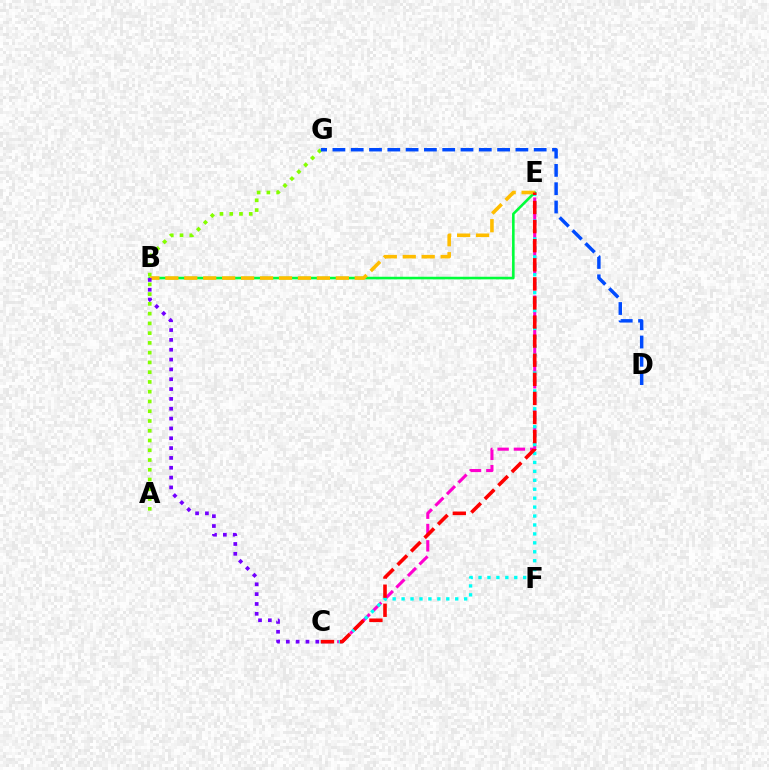{('A', 'G'): [{'color': '#84ff00', 'line_style': 'dotted', 'thickness': 2.65}], ('C', 'E'): [{'color': '#ff00cf', 'line_style': 'dashed', 'thickness': 2.22}, {'color': '#00fff6', 'line_style': 'dotted', 'thickness': 2.43}, {'color': '#ff0000', 'line_style': 'dashed', 'thickness': 2.59}], ('B', 'E'): [{'color': '#00ff39', 'line_style': 'solid', 'thickness': 1.86}, {'color': '#ffbd00', 'line_style': 'dashed', 'thickness': 2.57}], ('D', 'G'): [{'color': '#004bff', 'line_style': 'dashed', 'thickness': 2.49}], ('B', 'C'): [{'color': '#7200ff', 'line_style': 'dotted', 'thickness': 2.67}]}